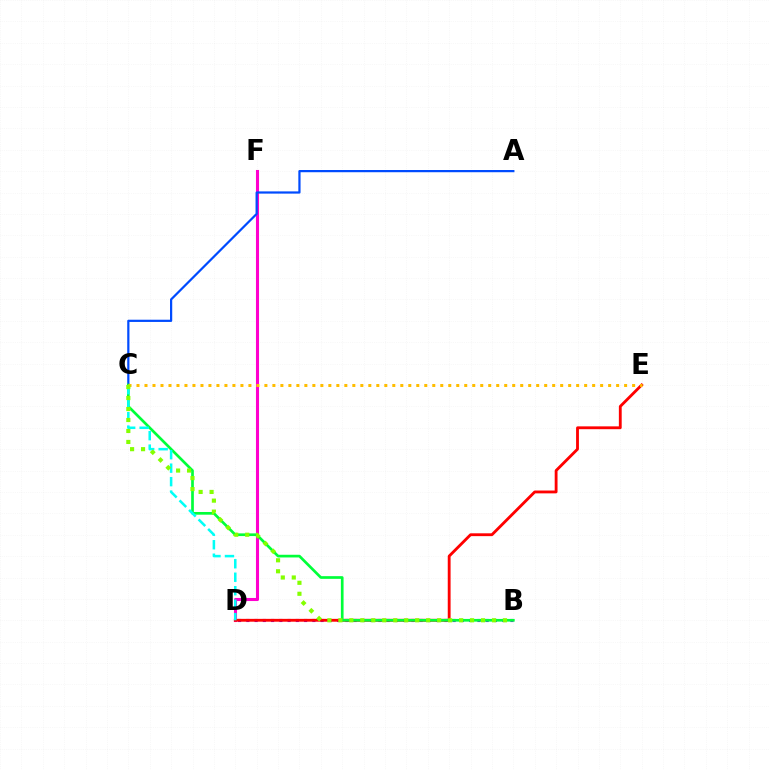{('D', 'F'): [{'color': '#ff00cf', 'line_style': 'solid', 'thickness': 2.21}], ('B', 'D'): [{'color': '#7200ff', 'line_style': 'dotted', 'thickness': 2.24}], ('A', 'C'): [{'color': '#004bff', 'line_style': 'solid', 'thickness': 1.6}], ('D', 'E'): [{'color': '#ff0000', 'line_style': 'solid', 'thickness': 2.04}], ('B', 'C'): [{'color': '#00ff39', 'line_style': 'solid', 'thickness': 1.94}, {'color': '#84ff00', 'line_style': 'dotted', 'thickness': 2.98}], ('C', 'D'): [{'color': '#00fff6', 'line_style': 'dashed', 'thickness': 1.83}], ('C', 'E'): [{'color': '#ffbd00', 'line_style': 'dotted', 'thickness': 2.17}]}